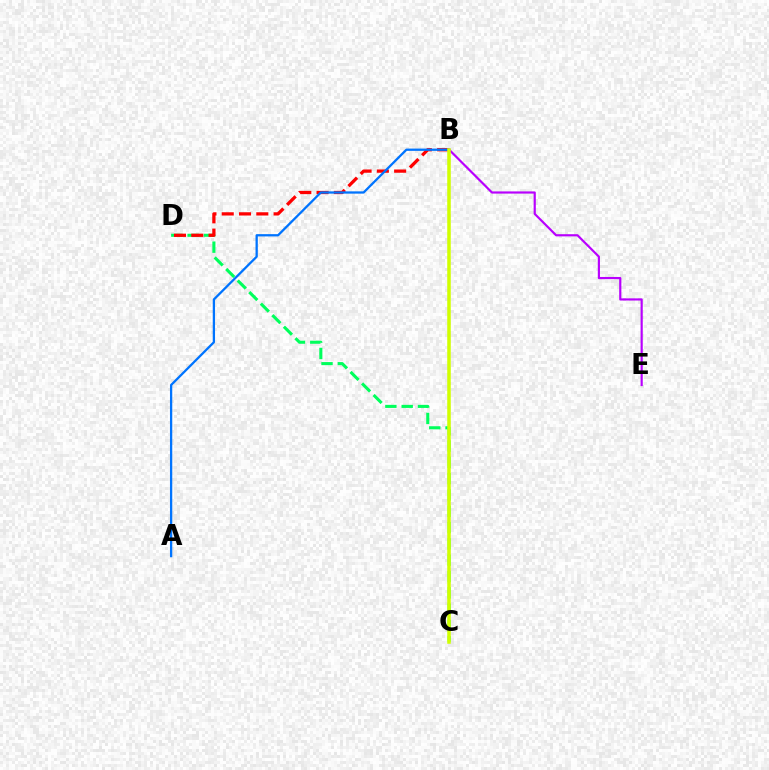{('C', 'D'): [{'color': '#00ff5c', 'line_style': 'dashed', 'thickness': 2.22}], ('B', 'D'): [{'color': '#ff0000', 'line_style': 'dashed', 'thickness': 2.35}], ('A', 'B'): [{'color': '#0074ff', 'line_style': 'solid', 'thickness': 1.64}], ('B', 'E'): [{'color': '#b900ff', 'line_style': 'solid', 'thickness': 1.57}], ('B', 'C'): [{'color': '#d1ff00', 'line_style': 'solid', 'thickness': 2.54}]}